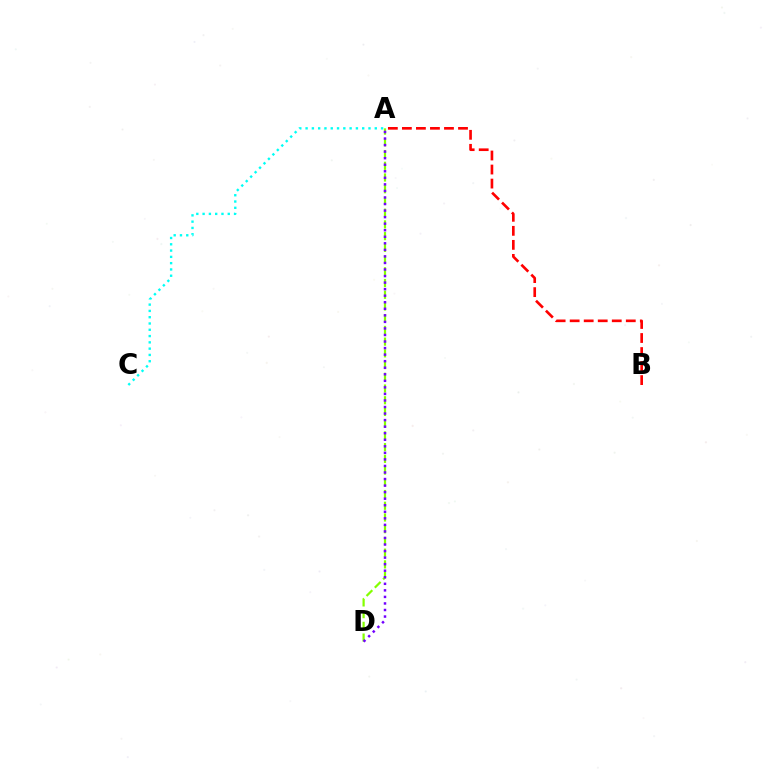{('A', 'B'): [{'color': '#ff0000', 'line_style': 'dashed', 'thickness': 1.91}], ('A', 'C'): [{'color': '#00fff6', 'line_style': 'dotted', 'thickness': 1.71}], ('A', 'D'): [{'color': '#84ff00', 'line_style': 'dashed', 'thickness': 1.59}, {'color': '#7200ff', 'line_style': 'dotted', 'thickness': 1.78}]}